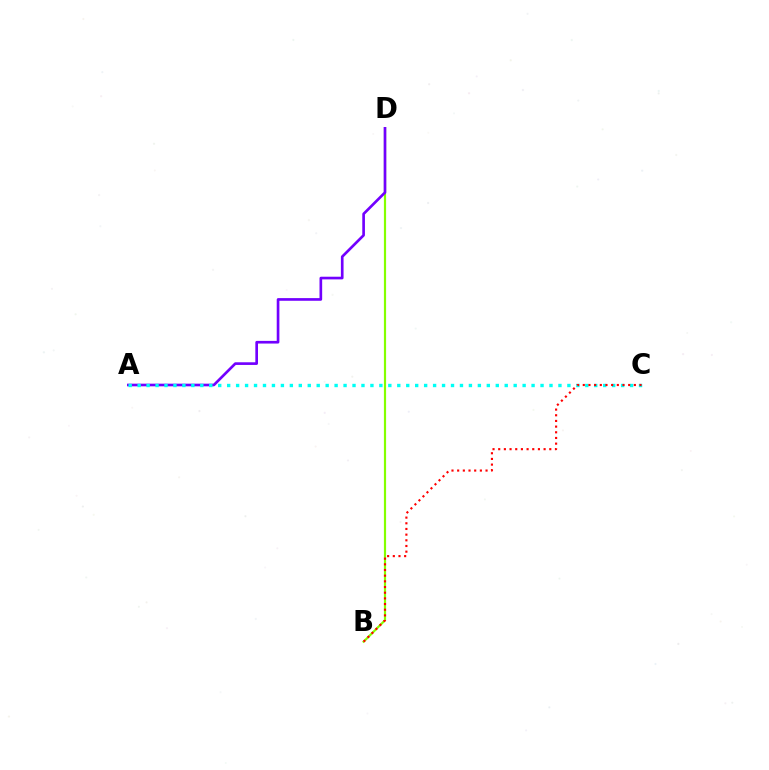{('B', 'D'): [{'color': '#84ff00', 'line_style': 'solid', 'thickness': 1.58}], ('A', 'D'): [{'color': '#7200ff', 'line_style': 'solid', 'thickness': 1.92}], ('A', 'C'): [{'color': '#00fff6', 'line_style': 'dotted', 'thickness': 2.43}], ('B', 'C'): [{'color': '#ff0000', 'line_style': 'dotted', 'thickness': 1.54}]}